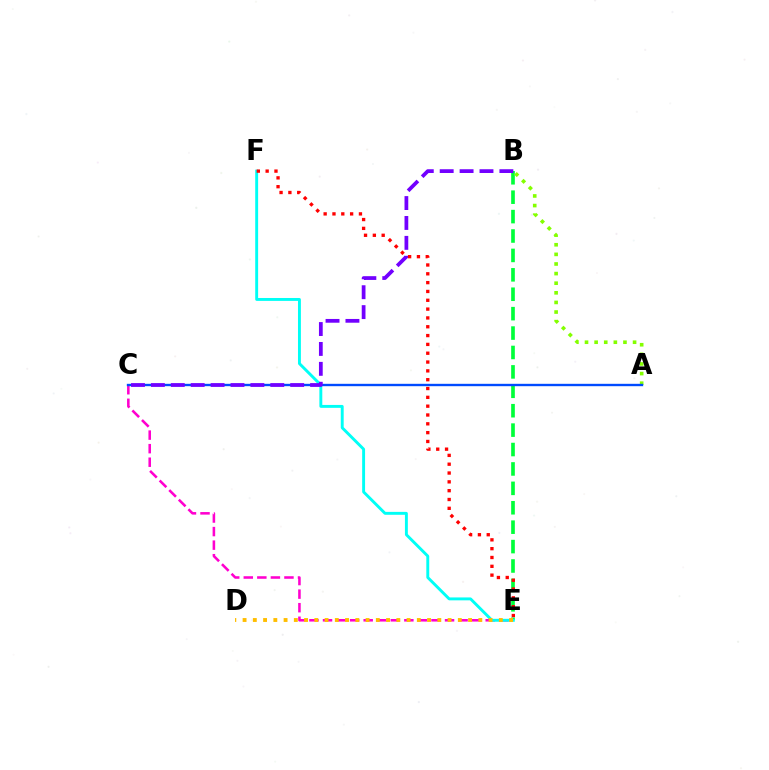{('C', 'E'): [{'color': '#ff00cf', 'line_style': 'dashed', 'thickness': 1.84}], ('B', 'E'): [{'color': '#00ff39', 'line_style': 'dashed', 'thickness': 2.64}], ('E', 'F'): [{'color': '#00fff6', 'line_style': 'solid', 'thickness': 2.09}, {'color': '#ff0000', 'line_style': 'dotted', 'thickness': 2.4}], ('D', 'E'): [{'color': '#ffbd00', 'line_style': 'dotted', 'thickness': 2.78}], ('A', 'B'): [{'color': '#84ff00', 'line_style': 'dotted', 'thickness': 2.61}], ('A', 'C'): [{'color': '#004bff', 'line_style': 'solid', 'thickness': 1.71}], ('B', 'C'): [{'color': '#7200ff', 'line_style': 'dashed', 'thickness': 2.7}]}